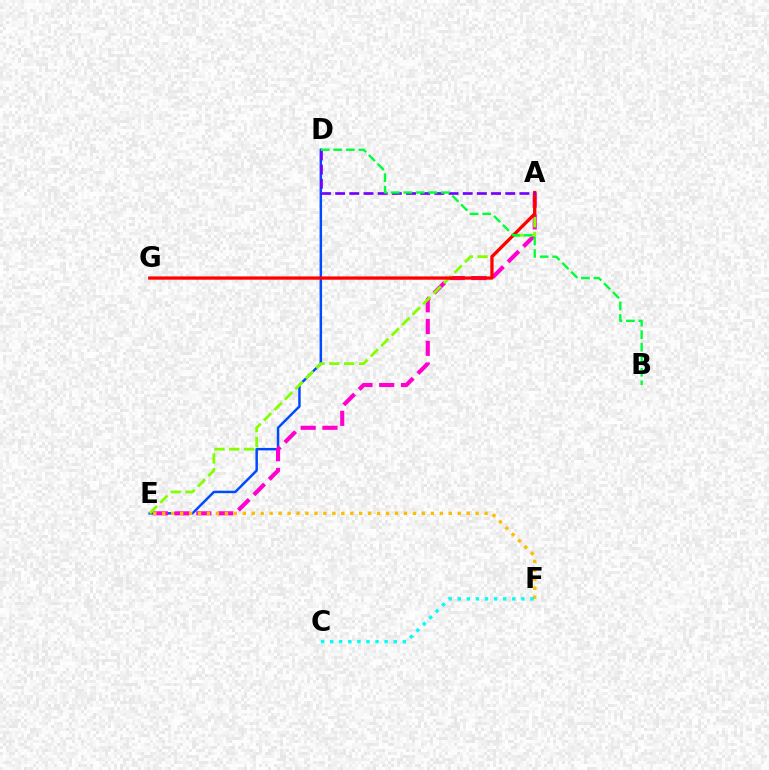{('D', 'E'): [{'color': '#004bff', 'line_style': 'solid', 'thickness': 1.78}], ('A', 'E'): [{'color': '#ff00cf', 'line_style': 'dashed', 'thickness': 2.96}, {'color': '#84ff00', 'line_style': 'dashed', 'thickness': 2.01}], ('E', 'F'): [{'color': '#ffbd00', 'line_style': 'dotted', 'thickness': 2.43}], ('A', 'G'): [{'color': '#ff0000', 'line_style': 'solid', 'thickness': 2.36}], ('C', 'F'): [{'color': '#00fff6', 'line_style': 'dotted', 'thickness': 2.47}], ('A', 'D'): [{'color': '#7200ff', 'line_style': 'dashed', 'thickness': 1.93}], ('B', 'D'): [{'color': '#00ff39', 'line_style': 'dashed', 'thickness': 1.7}]}